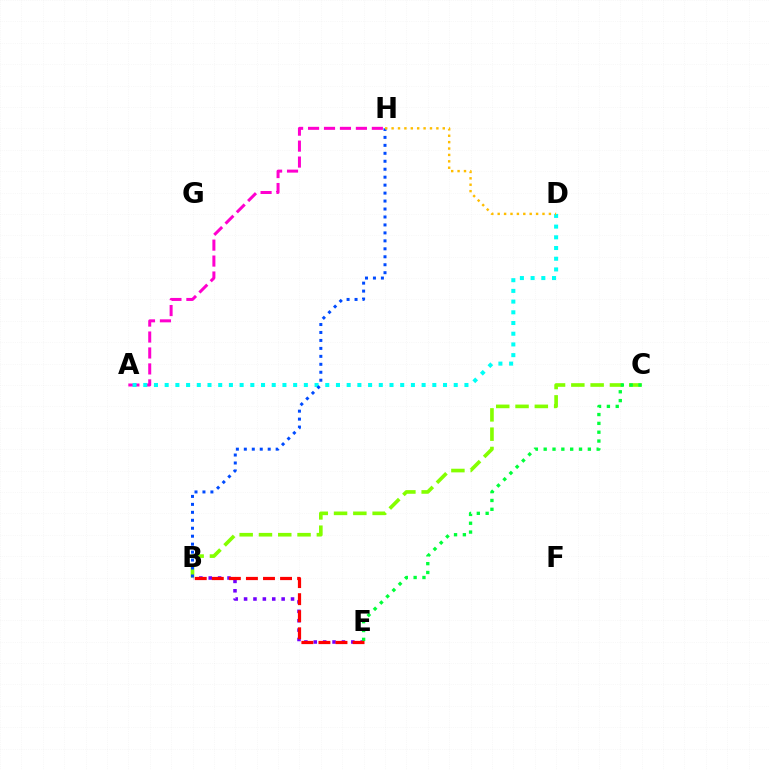{('A', 'H'): [{'color': '#ff00cf', 'line_style': 'dashed', 'thickness': 2.17}], ('B', 'E'): [{'color': '#7200ff', 'line_style': 'dotted', 'thickness': 2.55}, {'color': '#ff0000', 'line_style': 'dashed', 'thickness': 2.32}], ('B', 'C'): [{'color': '#84ff00', 'line_style': 'dashed', 'thickness': 2.62}], ('C', 'E'): [{'color': '#00ff39', 'line_style': 'dotted', 'thickness': 2.4}], ('A', 'D'): [{'color': '#00fff6', 'line_style': 'dotted', 'thickness': 2.91}], ('B', 'H'): [{'color': '#004bff', 'line_style': 'dotted', 'thickness': 2.16}], ('D', 'H'): [{'color': '#ffbd00', 'line_style': 'dotted', 'thickness': 1.74}]}